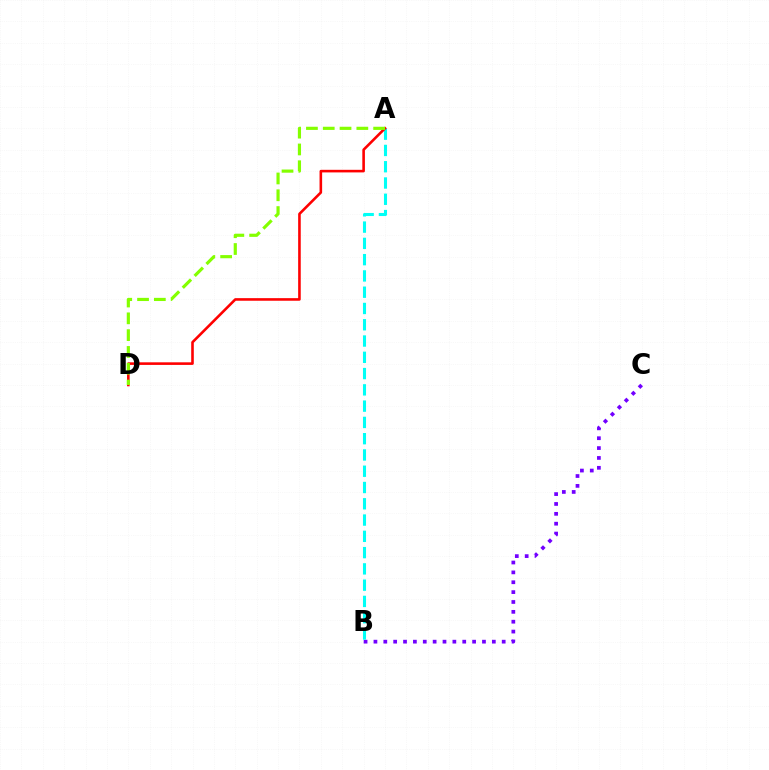{('B', 'C'): [{'color': '#7200ff', 'line_style': 'dotted', 'thickness': 2.68}], ('A', 'B'): [{'color': '#00fff6', 'line_style': 'dashed', 'thickness': 2.21}], ('A', 'D'): [{'color': '#ff0000', 'line_style': 'solid', 'thickness': 1.87}, {'color': '#84ff00', 'line_style': 'dashed', 'thickness': 2.28}]}